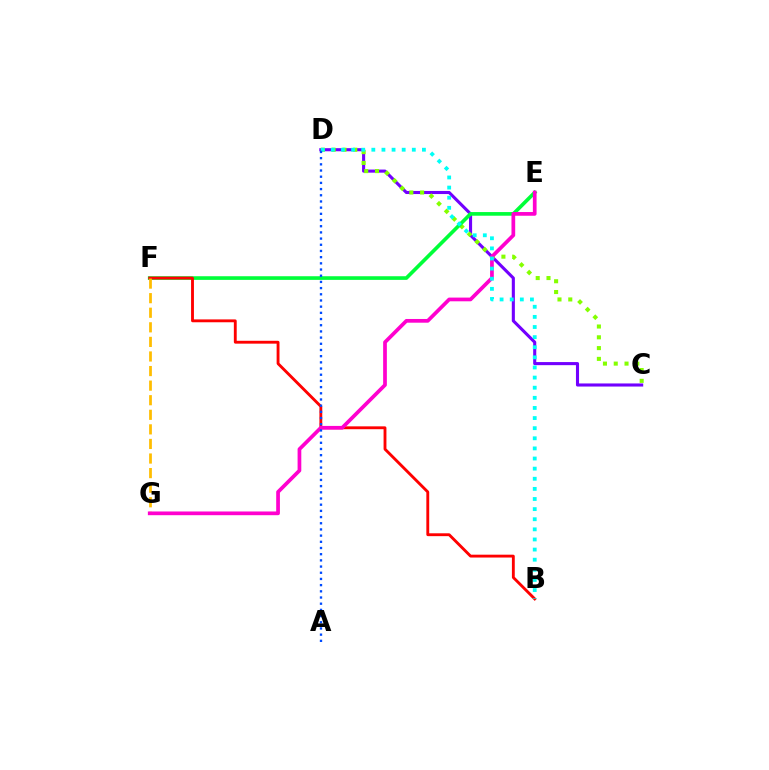{('C', 'D'): [{'color': '#7200ff', 'line_style': 'solid', 'thickness': 2.23}, {'color': '#84ff00', 'line_style': 'dotted', 'thickness': 2.93}], ('E', 'F'): [{'color': '#00ff39', 'line_style': 'solid', 'thickness': 2.63}], ('B', 'F'): [{'color': '#ff0000', 'line_style': 'solid', 'thickness': 2.06}], ('F', 'G'): [{'color': '#ffbd00', 'line_style': 'dashed', 'thickness': 1.98}], ('E', 'G'): [{'color': '#ff00cf', 'line_style': 'solid', 'thickness': 2.68}], ('B', 'D'): [{'color': '#00fff6', 'line_style': 'dotted', 'thickness': 2.75}], ('A', 'D'): [{'color': '#004bff', 'line_style': 'dotted', 'thickness': 1.68}]}